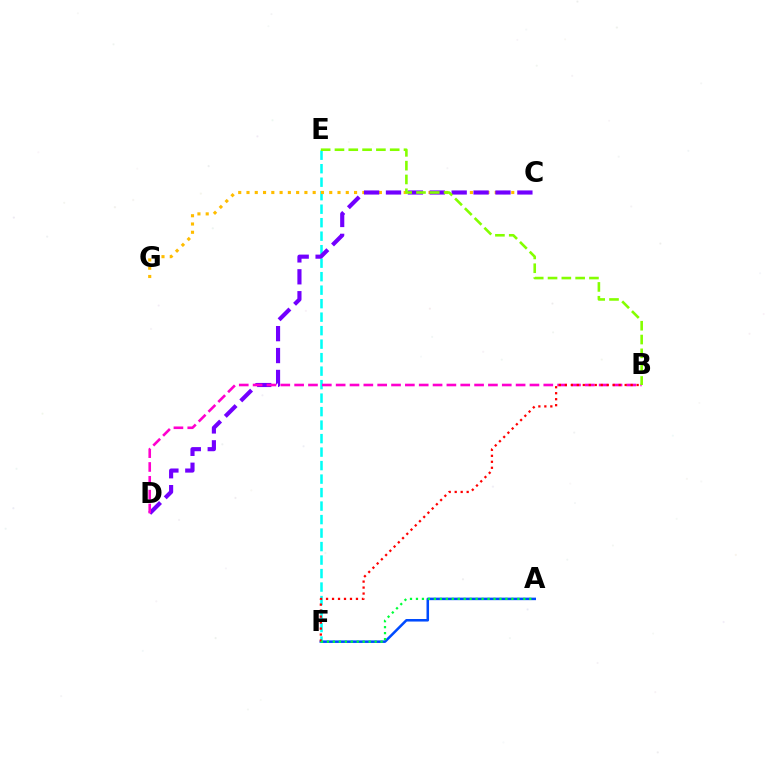{('A', 'F'): [{'color': '#004bff', 'line_style': 'solid', 'thickness': 1.83}, {'color': '#00ff39', 'line_style': 'dotted', 'thickness': 1.62}], ('E', 'F'): [{'color': '#00fff6', 'line_style': 'dashed', 'thickness': 1.83}], ('C', 'G'): [{'color': '#ffbd00', 'line_style': 'dotted', 'thickness': 2.25}], ('C', 'D'): [{'color': '#7200ff', 'line_style': 'dashed', 'thickness': 2.97}], ('B', 'D'): [{'color': '#ff00cf', 'line_style': 'dashed', 'thickness': 1.88}], ('B', 'F'): [{'color': '#ff0000', 'line_style': 'dotted', 'thickness': 1.63}], ('B', 'E'): [{'color': '#84ff00', 'line_style': 'dashed', 'thickness': 1.88}]}